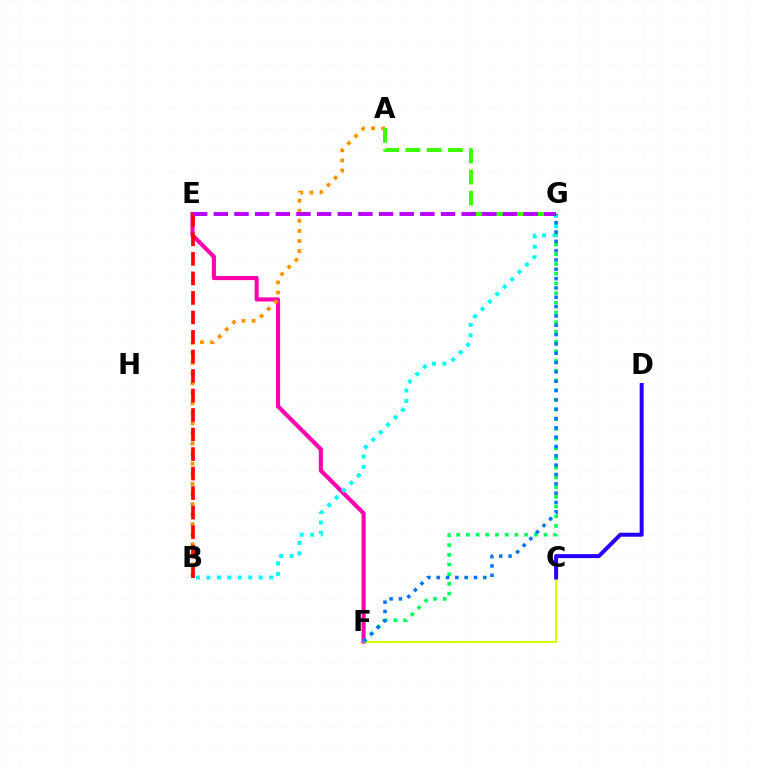{('E', 'F'): [{'color': '#ff00ac', 'line_style': 'solid', 'thickness': 2.95}], ('C', 'F'): [{'color': '#d1ff00', 'line_style': 'solid', 'thickness': 1.53}], ('C', 'D'): [{'color': '#2500ff', 'line_style': 'solid', 'thickness': 2.87}], ('A', 'B'): [{'color': '#ff9400', 'line_style': 'dotted', 'thickness': 2.74}], ('B', 'E'): [{'color': '#ff0000', 'line_style': 'dashed', 'thickness': 2.65}], ('A', 'G'): [{'color': '#3dff00', 'line_style': 'dashed', 'thickness': 2.89}], ('F', 'G'): [{'color': '#00ff5c', 'line_style': 'dotted', 'thickness': 2.64}, {'color': '#0074ff', 'line_style': 'dotted', 'thickness': 2.53}], ('B', 'G'): [{'color': '#00fff6', 'line_style': 'dotted', 'thickness': 2.84}], ('E', 'G'): [{'color': '#b900ff', 'line_style': 'dashed', 'thickness': 2.81}]}